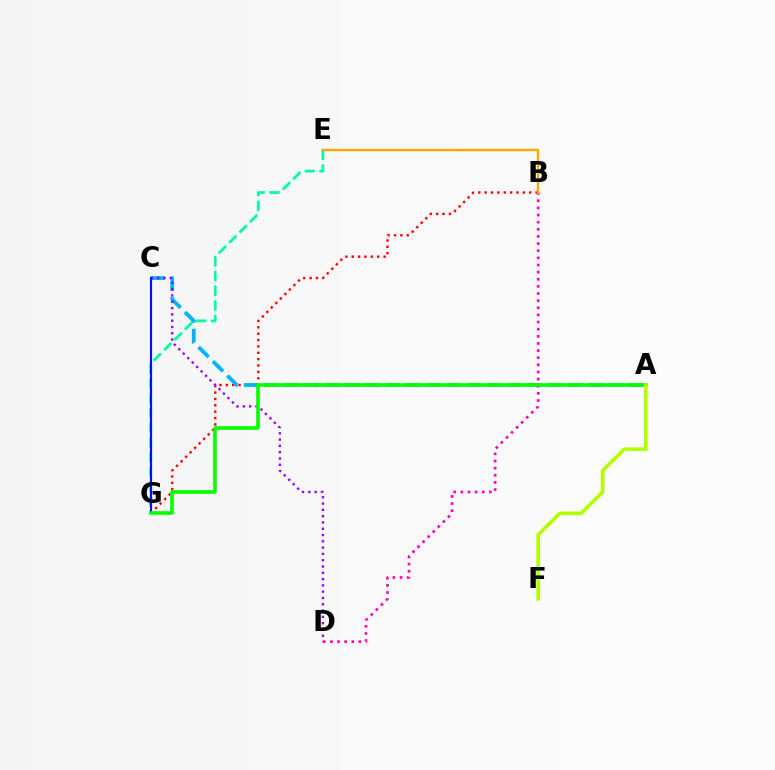{('E', 'G'): [{'color': '#00ff9d', 'line_style': 'dashed', 'thickness': 2.0}], ('B', 'G'): [{'color': '#ff0000', 'line_style': 'dotted', 'thickness': 1.73}], ('A', 'C'): [{'color': '#00b5ff', 'line_style': 'dashed', 'thickness': 2.76}], ('C', 'D'): [{'color': '#9b00ff', 'line_style': 'dotted', 'thickness': 1.71}], ('C', 'G'): [{'color': '#0010ff', 'line_style': 'solid', 'thickness': 1.55}], ('B', 'D'): [{'color': '#ff00bd', 'line_style': 'dotted', 'thickness': 1.94}], ('A', 'G'): [{'color': '#08ff00', 'line_style': 'solid', 'thickness': 2.61}], ('A', 'F'): [{'color': '#b3ff00', 'line_style': 'solid', 'thickness': 2.63}], ('B', 'E'): [{'color': '#ffa500', 'line_style': 'solid', 'thickness': 1.7}]}